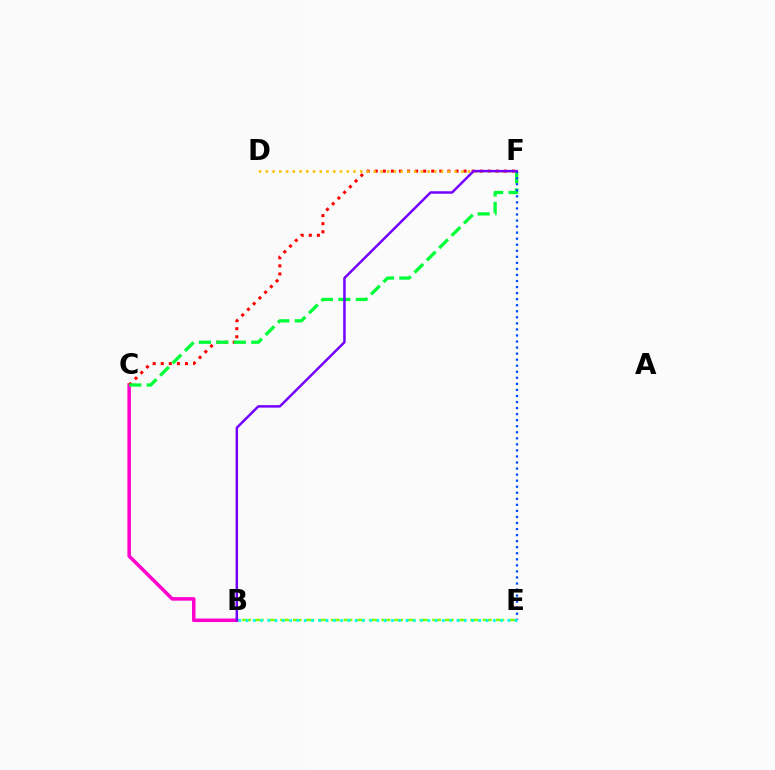{('B', 'C'): [{'color': '#ff00cf', 'line_style': 'solid', 'thickness': 2.54}], ('C', 'F'): [{'color': '#ff0000', 'line_style': 'dotted', 'thickness': 2.19}, {'color': '#00ff39', 'line_style': 'dashed', 'thickness': 2.37}], ('D', 'F'): [{'color': '#ffbd00', 'line_style': 'dotted', 'thickness': 1.83}], ('B', 'E'): [{'color': '#84ff00', 'line_style': 'dashed', 'thickness': 1.72}, {'color': '#00fff6', 'line_style': 'dotted', 'thickness': 1.98}], ('E', 'F'): [{'color': '#004bff', 'line_style': 'dotted', 'thickness': 1.64}], ('B', 'F'): [{'color': '#7200ff', 'line_style': 'solid', 'thickness': 1.78}]}